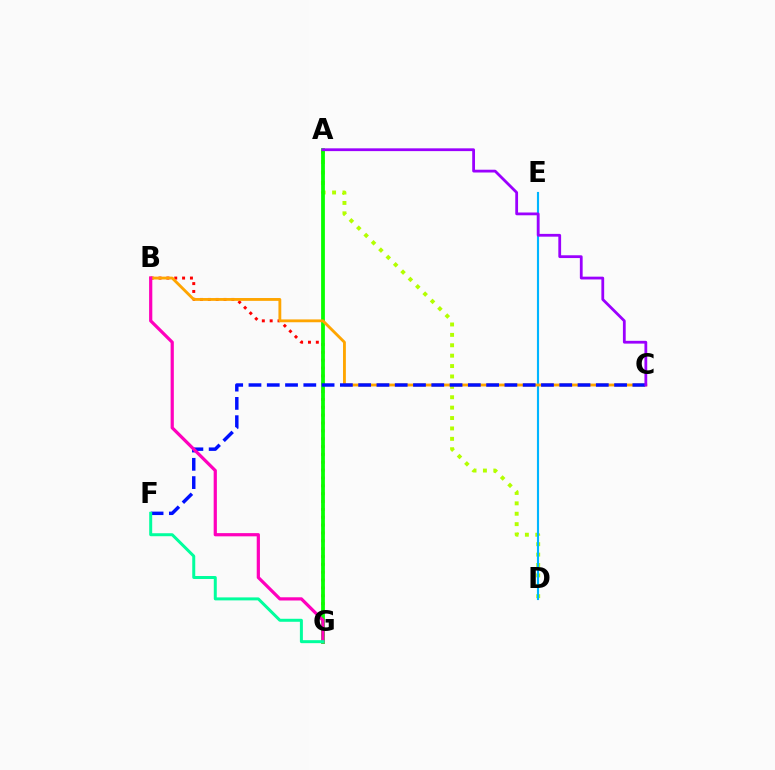{('B', 'G'): [{'color': '#ff0000', 'line_style': 'dotted', 'thickness': 2.13}, {'color': '#ff00bd', 'line_style': 'solid', 'thickness': 2.31}], ('A', 'D'): [{'color': '#b3ff00', 'line_style': 'dotted', 'thickness': 2.82}], ('A', 'G'): [{'color': '#08ff00', 'line_style': 'solid', 'thickness': 2.72}], ('D', 'E'): [{'color': '#00b5ff', 'line_style': 'solid', 'thickness': 1.54}], ('B', 'C'): [{'color': '#ffa500', 'line_style': 'solid', 'thickness': 2.05}], ('C', 'F'): [{'color': '#0010ff', 'line_style': 'dashed', 'thickness': 2.48}], ('A', 'C'): [{'color': '#9b00ff', 'line_style': 'solid', 'thickness': 2.0}], ('F', 'G'): [{'color': '#00ff9d', 'line_style': 'solid', 'thickness': 2.15}]}